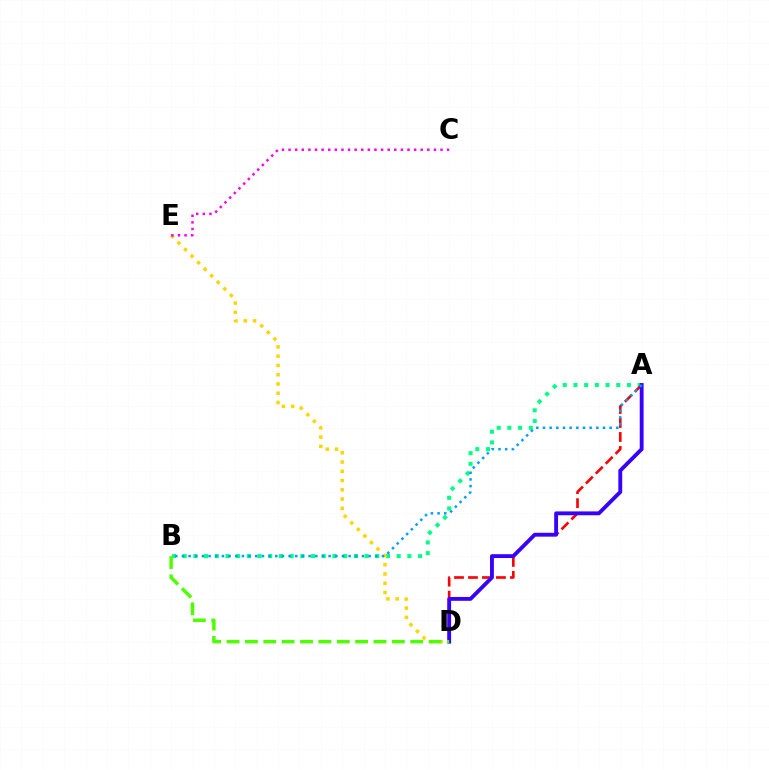{('A', 'B'): [{'color': '#00ff86', 'line_style': 'dotted', 'thickness': 2.91}, {'color': '#009eff', 'line_style': 'dotted', 'thickness': 1.81}], ('D', 'E'): [{'color': '#ffd500', 'line_style': 'dotted', 'thickness': 2.52}], ('C', 'E'): [{'color': '#ff00ed', 'line_style': 'dotted', 'thickness': 1.8}], ('A', 'D'): [{'color': '#ff0000', 'line_style': 'dashed', 'thickness': 1.9}, {'color': '#3700ff', 'line_style': 'solid', 'thickness': 2.77}], ('B', 'D'): [{'color': '#4fff00', 'line_style': 'dashed', 'thickness': 2.5}]}